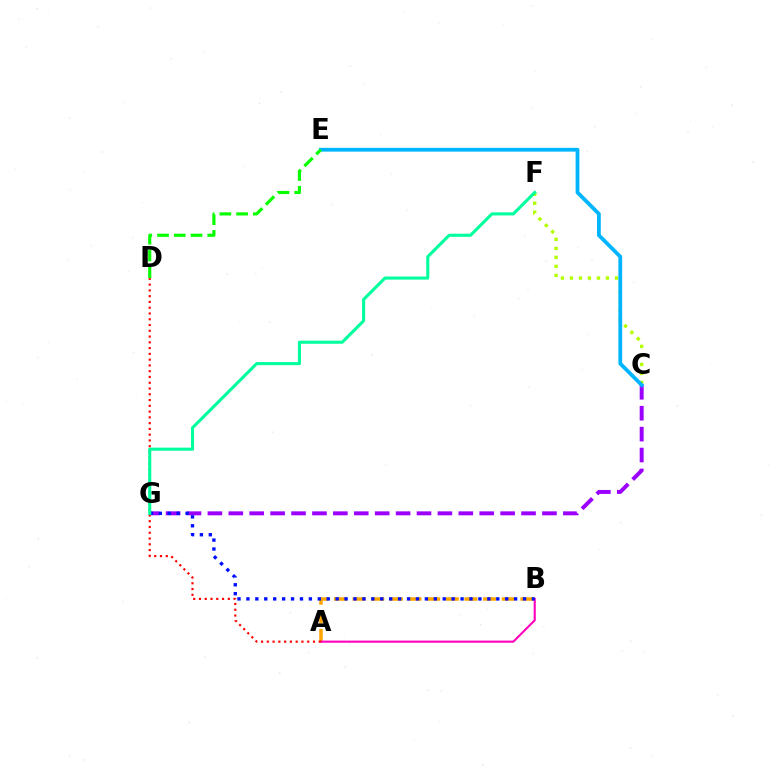{('C', 'G'): [{'color': '#9b00ff', 'line_style': 'dashed', 'thickness': 2.84}], ('A', 'B'): [{'color': '#ffa500', 'line_style': 'dashed', 'thickness': 2.53}, {'color': '#ff00bd', 'line_style': 'solid', 'thickness': 1.52}], ('C', 'F'): [{'color': '#b3ff00', 'line_style': 'dotted', 'thickness': 2.45}], ('A', 'D'): [{'color': '#ff0000', 'line_style': 'dotted', 'thickness': 1.57}], ('B', 'G'): [{'color': '#0010ff', 'line_style': 'dotted', 'thickness': 2.42}], ('F', 'G'): [{'color': '#00ff9d', 'line_style': 'solid', 'thickness': 2.21}], ('C', 'E'): [{'color': '#00b5ff', 'line_style': 'solid', 'thickness': 2.72}], ('D', 'E'): [{'color': '#08ff00', 'line_style': 'dashed', 'thickness': 2.27}]}